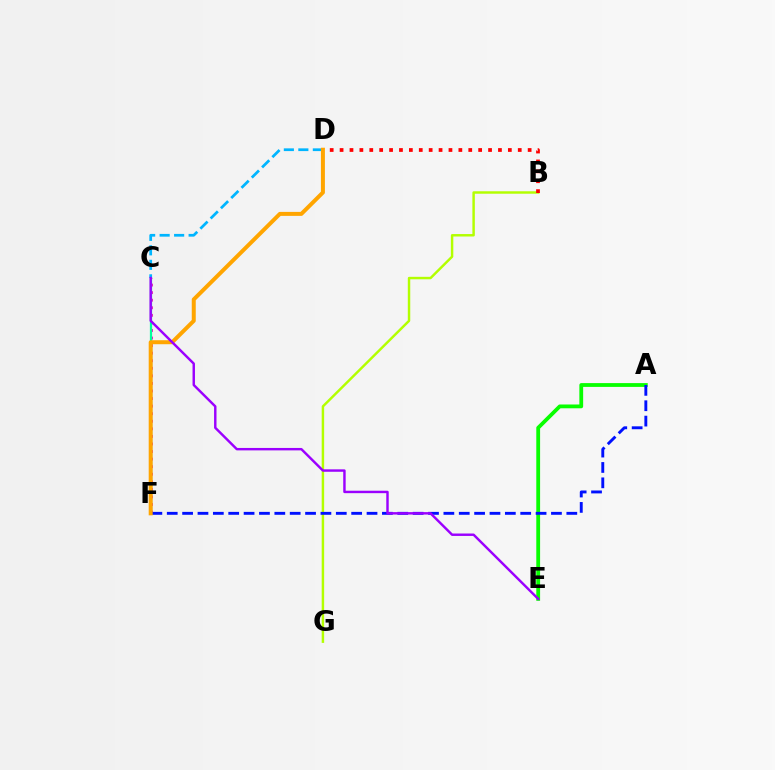{('C', 'F'): [{'color': '#ff00bd', 'line_style': 'dotted', 'thickness': 2.06}, {'color': '#00ff9d', 'line_style': 'solid', 'thickness': 1.61}], ('B', 'G'): [{'color': '#b3ff00', 'line_style': 'solid', 'thickness': 1.77}], ('A', 'E'): [{'color': '#08ff00', 'line_style': 'solid', 'thickness': 2.73}], ('B', 'D'): [{'color': '#ff0000', 'line_style': 'dotted', 'thickness': 2.69}], ('A', 'F'): [{'color': '#0010ff', 'line_style': 'dashed', 'thickness': 2.09}], ('C', 'D'): [{'color': '#00b5ff', 'line_style': 'dashed', 'thickness': 1.97}], ('D', 'F'): [{'color': '#ffa500', 'line_style': 'solid', 'thickness': 2.87}], ('C', 'E'): [{'color': '#9b00ff', 'line_style': 'solid', 'thickness': 1.75}]}